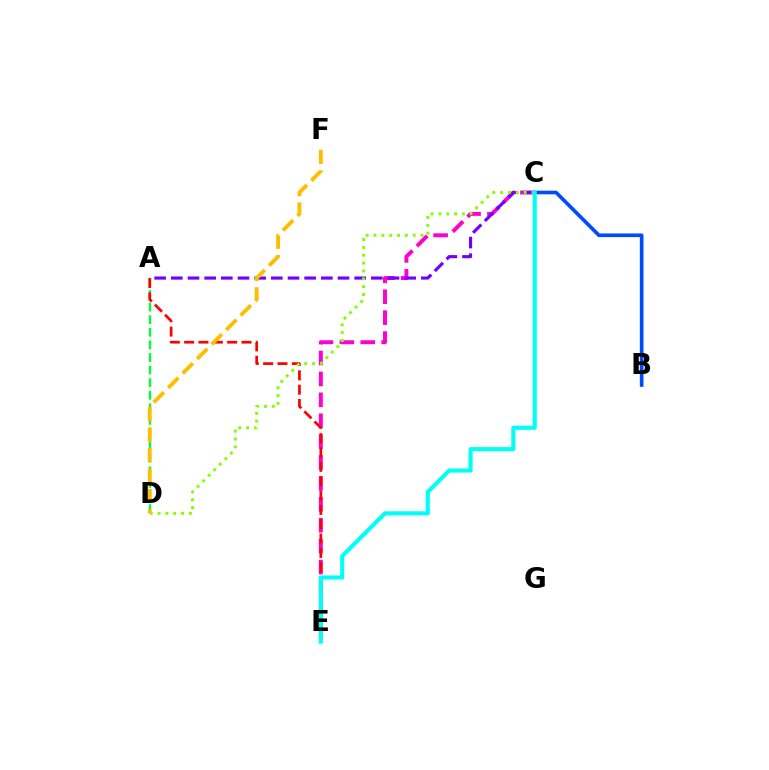{('C', 'E'): [{'color': '#ff00cf', 'line_style': 'dashed', 'thickness': 2.84}, {'color': '#00fff6', 'line_style': 'solid', 'thickness': 2.97}], ('A', 'C'): [{'color': '#7200ff', 'line_style': 'dashed', 'thickness': 2.26}], ('A', 'D'): [{'color': '#00ff39', 'line_style': 'dashed', 'thickness': 1.71}], ('A', 'E'): [{'color': '#ff0000', 'line_style': 'dashed', 'thickness': 1.95}], ('C', 'D'): [{'color': '#84ff00', 'line_style': 'dotted', 'thickness': 2.13}], ('B', 'C'): [{'color': '#004bff', 'line_style': 'solid', 'thickness': 2.63}], ('D', 'F'): [{'color': '#ffbd00', 'line_style': 'dashed', 'thickness': 2.79}]}